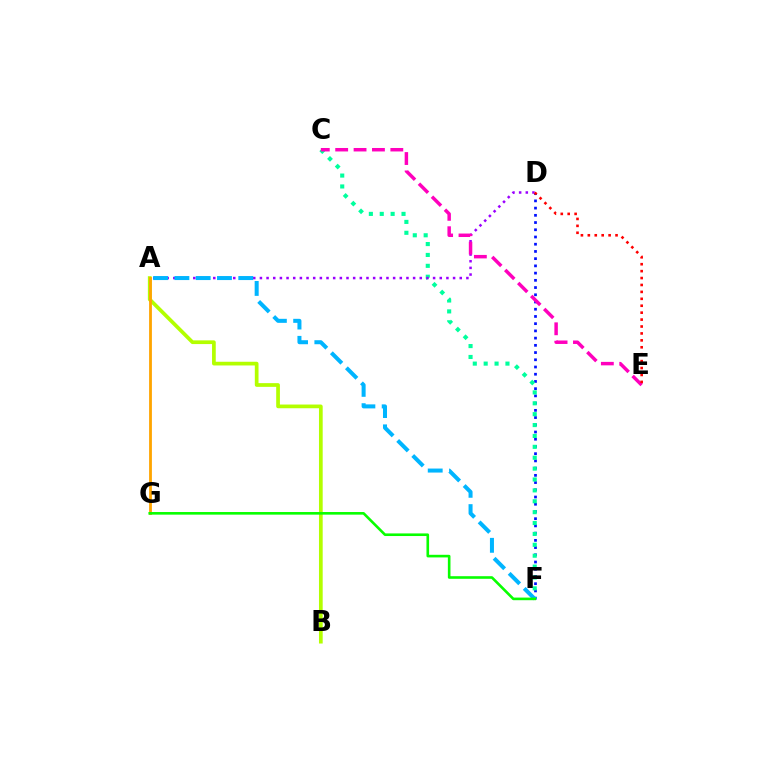{('A', 'B'): [{'color': '#b3ff00', 'line_style': 'solid', 'thickness': 2.67}], ('D', 'F'): [{'color': '#0010ff', 'line_style': 'dotted', 'thickness': 1.96}], ('C', 'F'): [{'color': '#00ff9d', 'line_style': 'dotted', 'thickness': 2.96}], ('A', 'G'): [{'color': '#ffa500', 'line_style': 'solid', 'thickness': 2.02}], ('A', 'D'): [{'color': '#9b00ff', 'line_style': 'dotted', 'thickness': 1.81}], ('C', 'E'): [{'color': '#ff00bd', 'line_style': 'dashed', 'thickness': 2.5}], ('A', 'F'): [{'color': '#00b5ff', 'line_style': 'dashed', 'thickness': 2.89}], ('F', 'G'): [{'color': '#08ff00', 'line_style': 'solid', 'thickness': 1.88}], ('D', 'E'): [{'color': '#ff0000', 'line_style': 'dotted', 'thickness': 1.88}]}